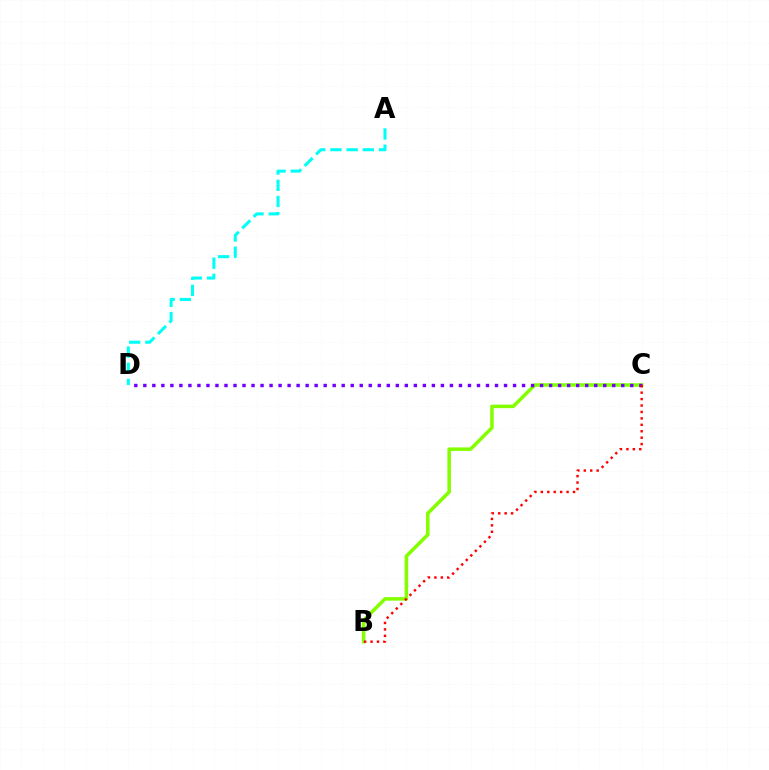{('B', 'C'): [{'color': '#84ff00', 'line_style': 'solid', 'thickness': 2.54}, {'color': '#ff0000', 'line_style': 'dotted', 'thickness': 1.75}], ('C', 'D'): [{'color': '#7200ff', 'line_style': 'dotted', 'thickness': 2.45}], ('A', 'D'): [{'color': '#00fff6', 'line_style': 'dashed', 'thickness': 2.2}]}